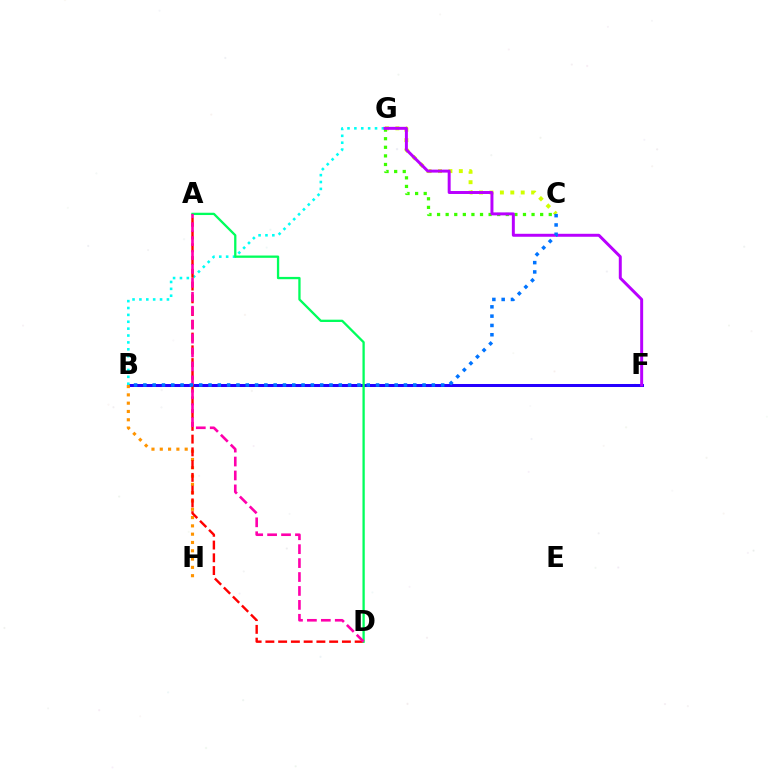{('C', 'G'): [{'color': '#d1ff00', 'line_style': 'dotted', 'thickness': 2.83}, {'color': '#3dff00', 'line_style': 'dotted', 'thickness': 2.33}], ('B', 'F'): [{'color': '#2500ff', 'line_style': 'solid', 'thickness': 2.17}], ('B', 'H'): [{'color': '#ff9400', 'line_style': 'dotted', 'thickness': 2.26}], ('B', 'G'): [{'color': '#00fff6', 'line_style': 'dotted', 'thickness': 1.87}], ('A', 'D'): [{'color': '#ff0000', 'line_style': 'dashed', 'thickness': 1.73}, {'color': '#00ff5c', 'line_style': 'solid', 'thickness': 1.66}, {'color': '#ff00ac', 'line_style': 'dashed', 'thickness': 1.89}], ('F', 'G'): [{'color': '#b900ff', 'line_style': 'solid', 'thickness': 2.14}], ('B', 'C'): [{'color': '#0074ff', 'line_style': 'dotted', 'thickness': 2.53}]}